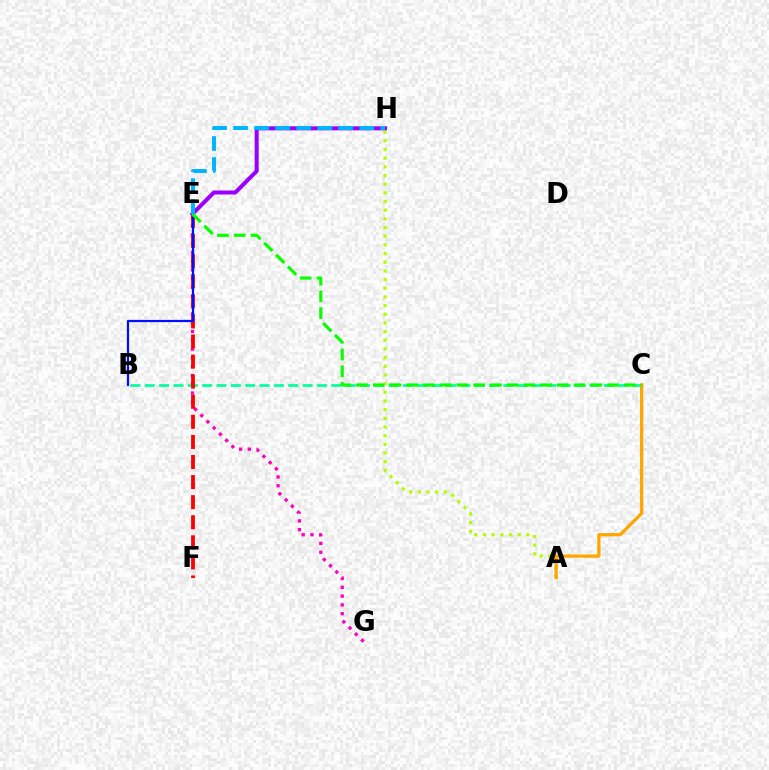{('E', 'G'): [{'color': '#ff00bd', 'line_style': 'dotted', 'thickness': 2.39}], ('B', 'C'): [{'color': '#00ff9d', 'line_style': 'dashed', 'thickness': 1.95}], ('A', 'H'): [{'color': '#b3ff00', 'line_style': 'dotted', 'thickness': 2.36}], ('E', 'F'): [{'color': '#ff0000', 'line_style': 'dashed', 'thickness': 2.73}], ('B', 'E'): [{'color': '#0010ff', 'line_style': 'solid', 'thickness': 1.61}], ('E', 'H'): [{'color': '#9b00ff', 'line_style': 'solid', 'thickness': 2.9}, {'color': '#00b5ff', 'line_style': 'dashed', 'thickness': 2.86}], ('A', 'C'): [{'color': '#ffa500', 'line_style': 'solid', 'thickness': 2.35}], ('C', 'E'): [{'color': '#08ff00', 'line_style': 'dashed', 'thickness': 2.27}]}